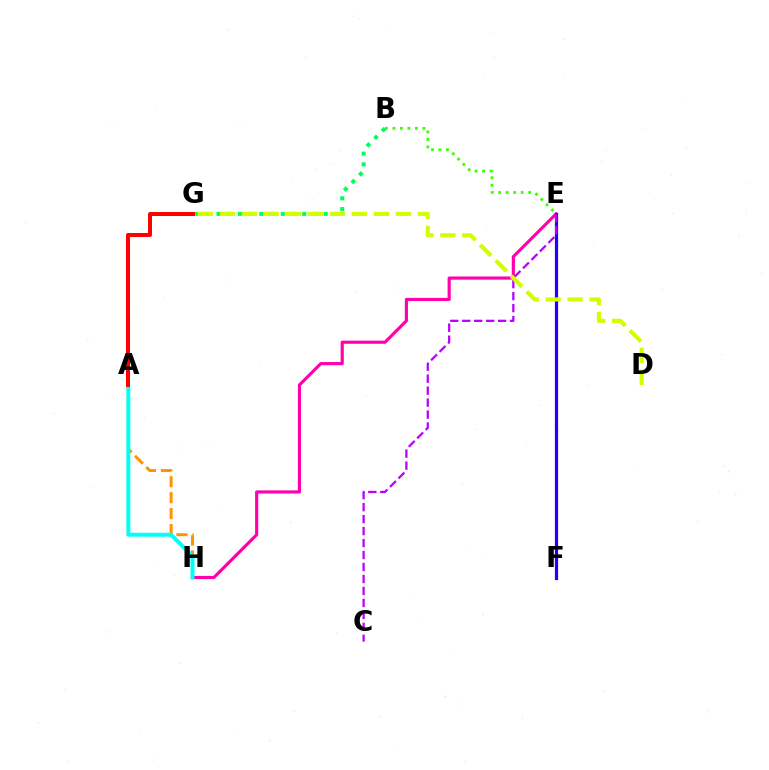{('A', 'H'): [{'color': '#ff9400', 'line_style': 'dashed', 'thickness': 2.17}, {'color': '#00fff6', 'line_style': 'solid', 'thickness': 2.84}], ('E', 'H'): [{'color': '#ff00ac', 'line_style': 'solid', 'thickness': 2.26}], ('E', 'F'): [{'color': '#0074ff', 'line_style': 'dashed', 'thickness': 1.91}, {'color': '#2500ff', 'line_style': 'solid', 'thickness': 2.33}], ('C', 'E'): [{'color': '#b900ff', 'line_style': 'dashed', 'thickness': 1.63}], ('B', 'E'): [{'color': '#3dff00', 'line_style': 'dotted', 'thickness': 2.04}], ('A', 'G'): [{'color': '#ff0000', 'line_style': 'solid', 'thickness': 2.87}], ('B', 'G'): [{'color': '#00ff5c', 'line_style': 'dotted', 'thickness': 2.91}], ('D', 'G'): [{'color': '#d1ff00', 'line_style': 'dashed', 'thickness': 2.99}]}